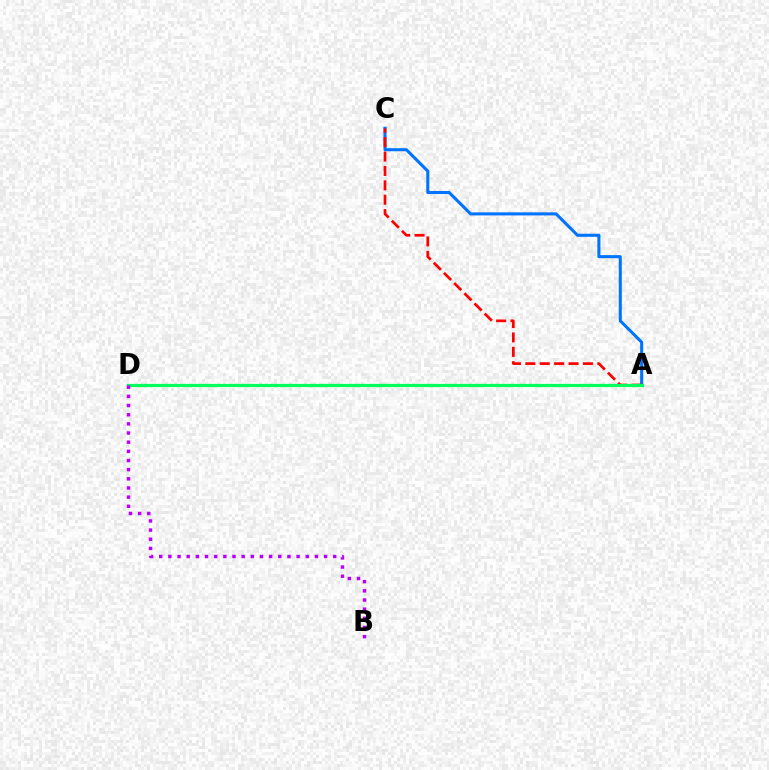{('A', 'D'): [{'color': '#d1ff00', 'line_style': 'solid', 'thickness': 2.22}, {'color': '#00ff5c', 'line_style': 'solid', 'thickness': 2.3}], ('A', 'C'): [{'color': '#0074ff', 'line_style': 'solid', 'thickness': 2.21}, {'color': '#ff0000', 'line_style': 'dashed', 'thickness': 1.96}], ('B', 'D'): [{'color': '#b900ff', 'line_style': 'dotted', 'thickness': 2.49}]}